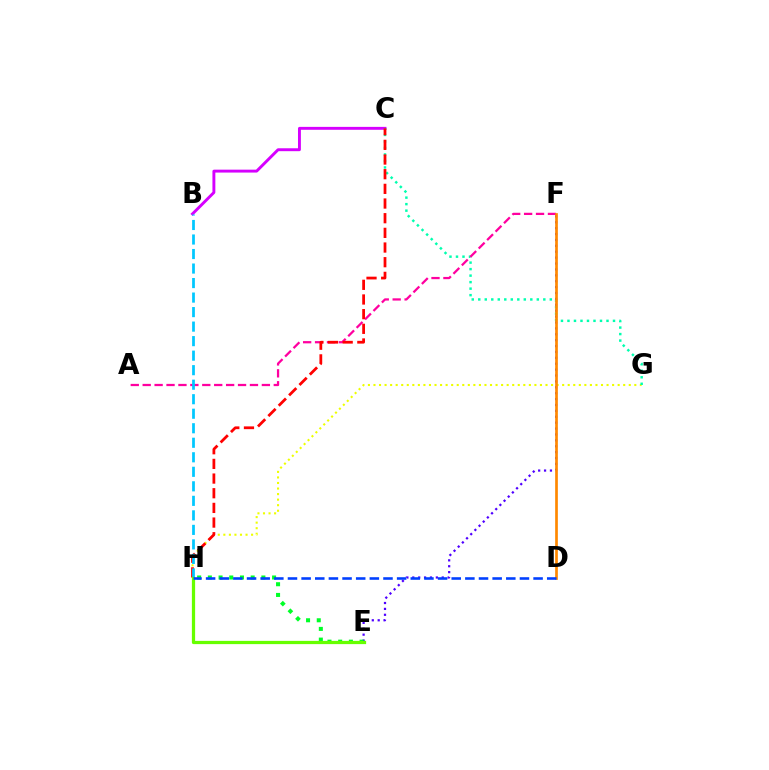{('B', 'C'): [{'color': '#d600ff', 'line_style': 'solid', 'thickness': 2.1}], ('G', 'H'): [{'color': '#eeff00', 'line_style': 'dotted', 'thickness': 1.51}], ('E', 'F'): [{'color': '#4f00ff', 'line_style': 'dotted', 'thickness': 1.6}], ('C', 'G'): [{'color': '#00ffaf', 'line_style': 'dotted', 'thickness': 1.77}], ('A', 'F'): [{'color': '#ff00a0', 'line_style': 'dashed', 'thickness': 1.62}], ('C', 'H'): [{'color': '#ff0000', 'line_style': 'dashed', 'thickness': 1.99}], ('E', 'H'): [{'color': '#00ff27', 'line_style': 'dotted', 'thickness': 2.91}, {'color': '#66ff00', 'line_style': 'solid', 'thickness': 2.33}], ('D', 'F'): [{'color': '#ff8800', 'line_style': 'solid', 'thickness': 1.94}], ('B', 'H'): [{'color': '#00c7ff', 'line_style': 'dashed', 'thickness': 1.97}], ('D', 'H'): [{'color': '#003fff', 'line_style': 'dashed', 'thickness': 1.85}]}